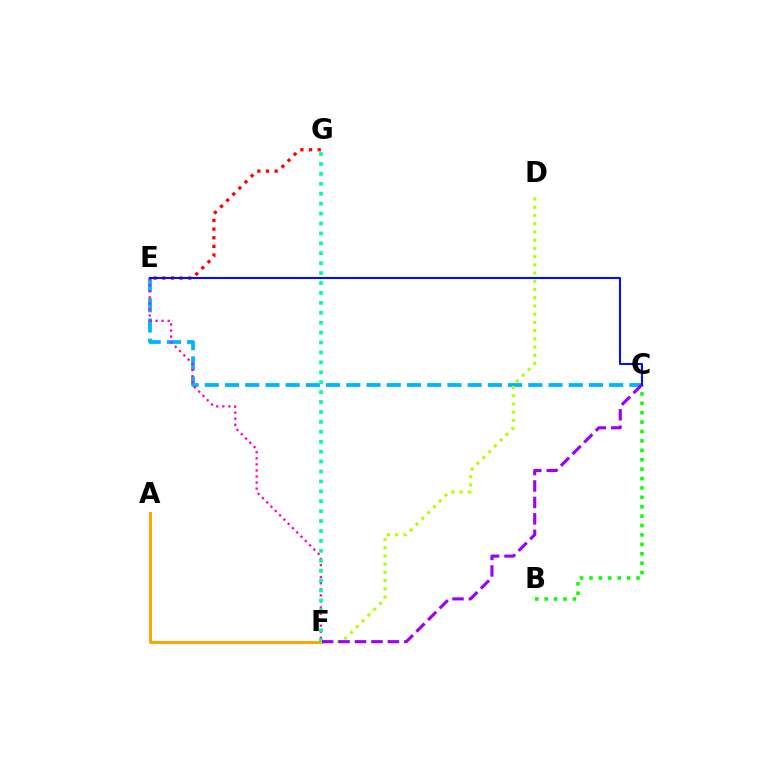{('A', 'F'): [{'color': '#ffa500', 'line_style': 'solid', 'thickness': 2.13}], ('C', 'E'): [{'color': '#00b5ff', 'line_style': 'dashed', 'thickness': 2.75}, {'color': '#0010ff', 'line_style': 'solid', 'thickness': 1.5}], ('E', 'F'): [{'color': '#ff00bd', 'line_style': 'dotted', 'thickness': 1.65}], ('B', 'C'): [{'color': '#08ff00', 'line_style': 'dotted', 'thickness': 2.56}], ('F', 'G'): [{'color': '#00ff9d', 'line_style': 'dotted', 'thickness': 2.7}], ('E', 'G'): [{'color': '#ff0000', 'line_style': 'dotted', 'thickness': 2.35}], ('D', 'F'): [{'color': '#b3ff00', 'line_style': 'dotted', 'thickness': 2.23}], ('C', 'F'): [{'color': '#9b00ff', 'line_style': 'dashed', 'thickness': 2.24}]}